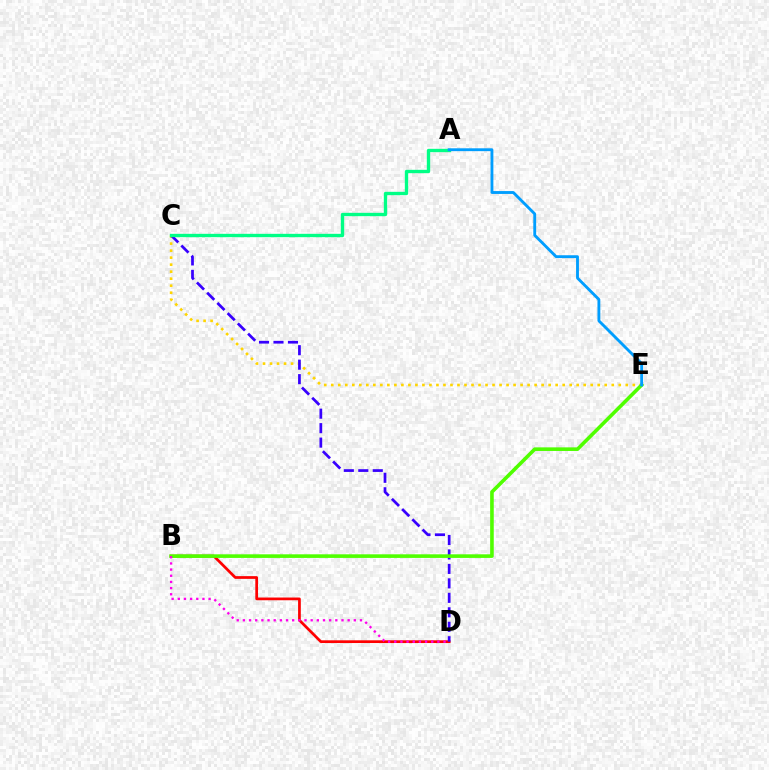{('B', 'D'): [{'color': '#ff0000', 'line_style': 'solid', 'thickness': 1.96}, {'color': '#ff00ed', 'line_style': 'dotted', 'thickness': 1.67}], ('C', 'E'): [{'color': '#ffd500', 'line_style': 'dotted', 'thickness': 1.91}], ('C', 'D'): [{'color': '#3700ff', 'line_style': 'dashed', 'thickness': 1.97}], ('B', 'E'): [{'color': '#4fff00', 'line_style': 'solid', 'thickness': 2.6}], ('A', 'C'): [{'color': '#00ff86', 'line_style': 'solid', 'thickness': 2.41}], ('A', 'E'): [{'color': '#009eff', 'line_style': 'solid', 'thickness': 2.06}]}